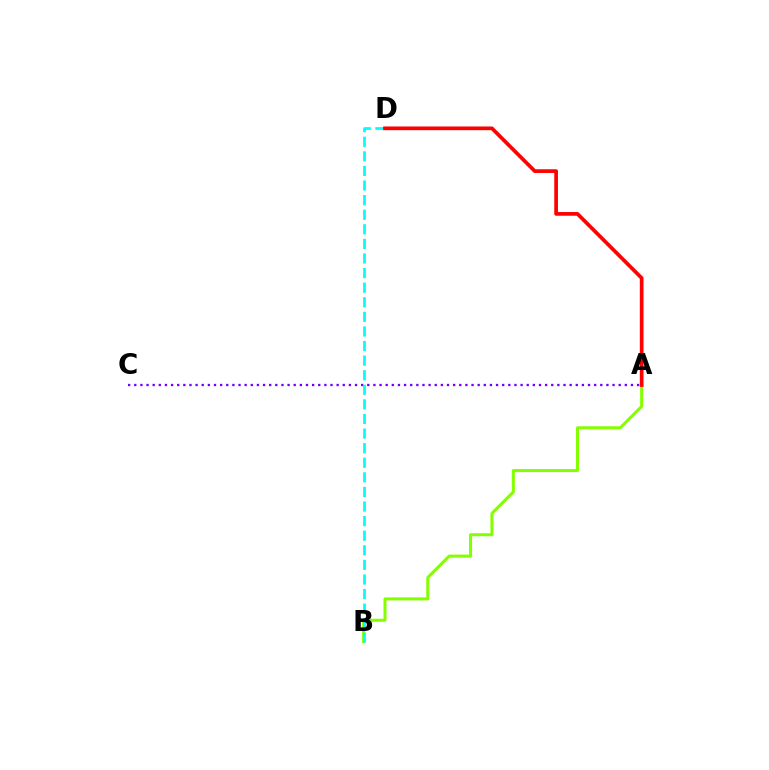{('A', 'B'): [{'color': '#84ff00', 'line_style': 'solid', 'thickness': 2.18}], ('A', 'C'): [{'color': '#7200ff', 'line_style': 'dotted', 'thickness': 1.67}], ('B', 'D'): [{'color': '#00fff6', 'line_style': 'dashed', 'thickness': 1.98}], ('A', 'D'): [{'color': '#ff0000', 'line_style': 'solid', 'thickness': 2.67}]}